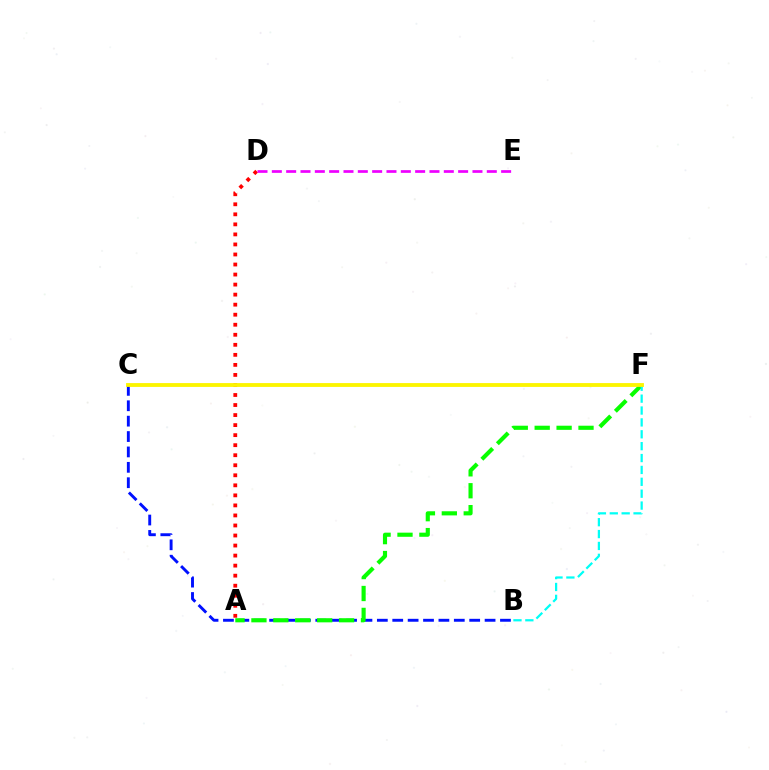{('B', 'C'): [{'color': '#0010ff', 'line_style': 'dashed', 'thickness': 2.09}], ('A', 'F'): [{'color': '#08ff00', 'line_style': 'dashed', 'thickness': 2.98}], ('A', 'D'): [{'color': '#ff0000', 'line_style': 'dotted', 'thickness': 2.73}], ('D', 'E'): [{'color': '#ee00ff', 'line_style': 'dashed', 'thickness': 1.95}], ('B', 'F'): [{'color': '#00fff6', 'line_style': 'dashed', 'thickness': 1.61}], ('C', 'F'): [{'color': '#fcf500', 'line_style': 'solid', 'thickness': 2.76}]}